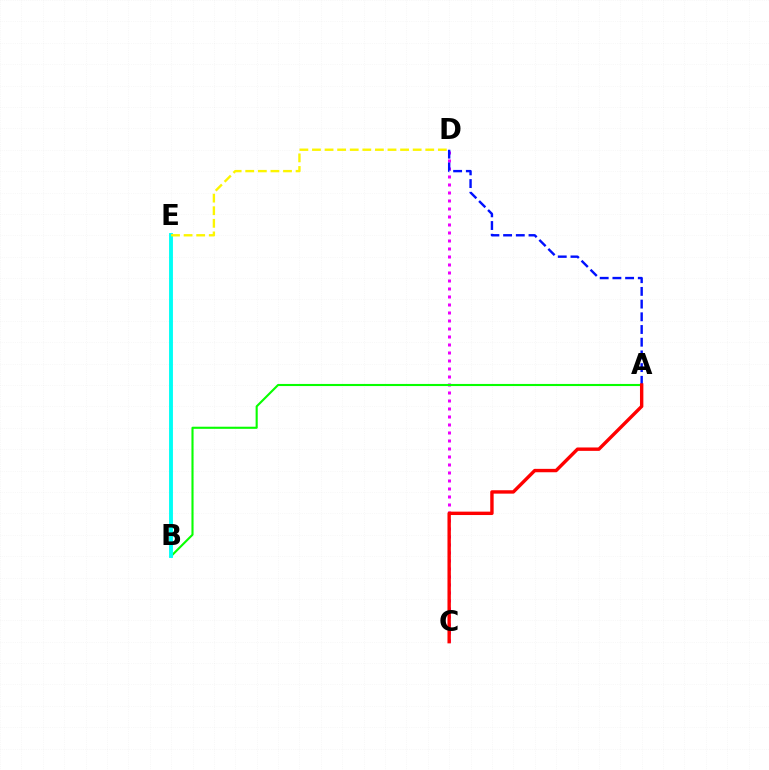{('C', 'D'): [{'color': '#ee00ff', 'line_style': 'dotted', 'thickness': 2.17}], ('A', 'B'): [{'color': '#08ff00', 'line_style': 'solid', 'thickness': 1.52}], ('B', 'E'): [{'color': '#00fff6', 'line_style': 'solid', 'thickness': 2.79}], ('D', 'E'): [{'color': '#fcf500', 'line_style': 'dashed', 'thickness': 1.71}], ('A', 'D'): [{'color': '#0010ff', 'line_style': 'dashed', 'thickness': 1.73}], ('A', 'C'): [{'color': '#ff0000', 'line_style': 'solid', 'thickness': 2.45}]}